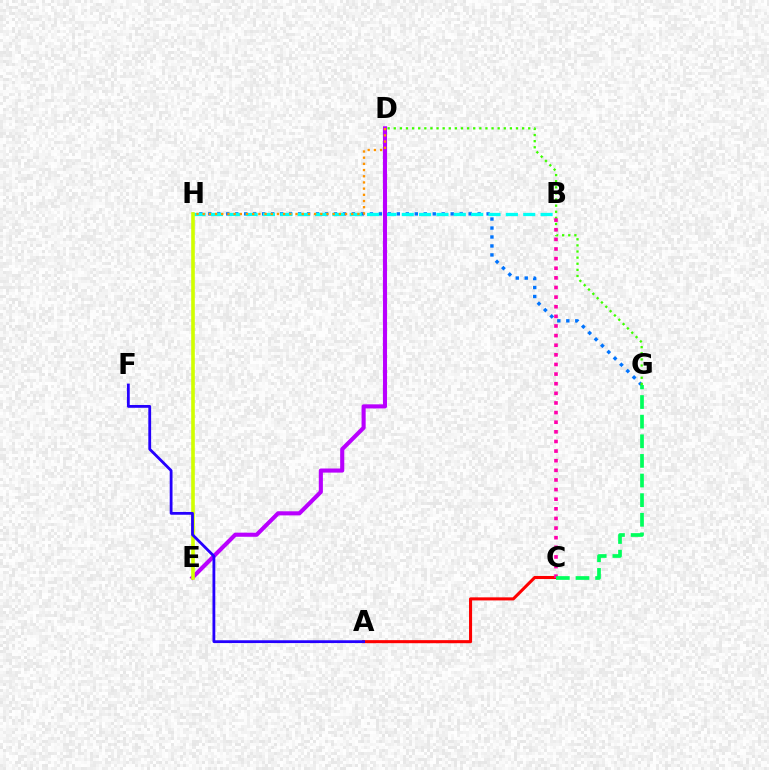{('A', 'C'): [{'color': '#ff0000', 'line_style': 'solid', 'thickness': 2.21}], ('G', 'H'): [{'color': '#0074ff', 'line_style': 'dotted', 'thickness': 2.44}], ('D', 'G'): [{'color': '#3dff00', 'line_style': 'dotted', 'thickness': 1.66}], ('B', 'H'): [{'color': '#00fff6', 'line_style': 'dashed', 'thickness': 2.36}], ('B', 'C'): [{'color': '#ff00ac', 'line_style': 'dotted', 'thickness': 2.61}], ('D', 'E'): [{'color': '#b900ff', 'line_style': 'solid', 'thickness': 2.95}], ('E', 'H'): [{'color': '#d1ff00', 'line_style': 'solid', 'thickness': 2.61}], ('A', 'F'): [{'color': '#2500ff', 'line_style': 'solid', 'thickness': 2.02}], ('D', 'H'): [{'color': '#ff9400', 'line_style': 'dotted', 'thickness': 1.68}], ('C', 'G'): [{'color': '#00ff5c', 'line_style': 'dashed', 'thickness': 2.67}]}